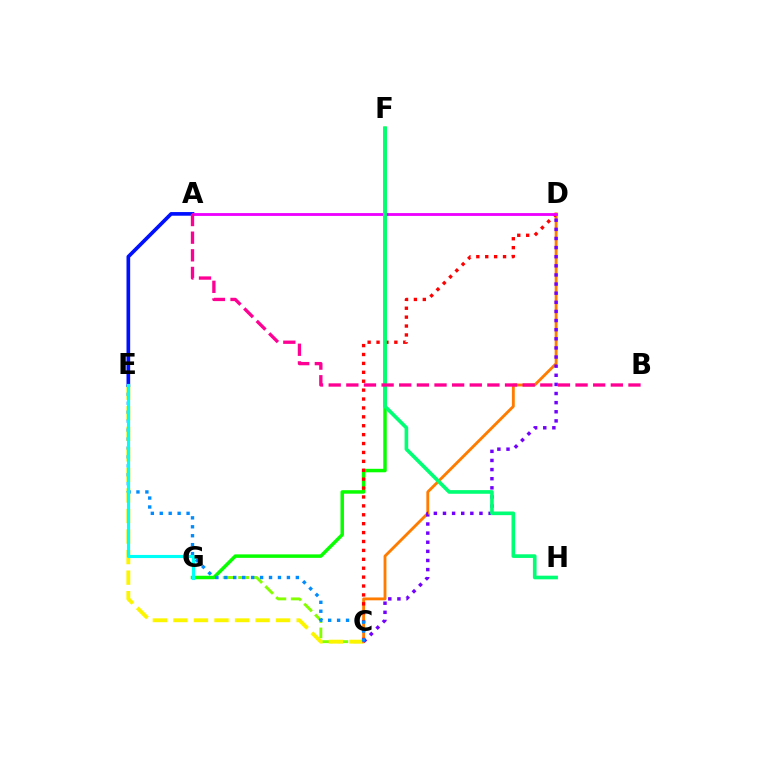{('C', 'G'): [{'color': '#84ff00', 'line_style': 'dashed', 'thickness': 2.09}], ('C', 'E'): [{'color': '#fcf500', 'line_style': 'dashed', 'thickness': 2.79}, {'color': '#008cff', 'line_style': 'dotted', 'thickness': 2.43}], ('C', 'D'): [{'color': '#ff7c00', 'line_style': 'solid', 'thickness': 2.06}, {'color': '#ff0000', 'line_style': 'dotted', 'thickness': 2.42}, {'color': '#7200ff', 'line_style': 'dotted', 'thickness': 2.48}], ('F', 'G'): [{'color': '#08ff00', 'line_style': 'solid', 'thickness': 2.51}], ('A', 'E'): [{'color': '#0010ff', 'line_style': 'solid', 'thickness': 2.64}], ('A', 'D'): [{'color': '#ee00ff', 'line_style': 'solid', 'thickness': 2.04}], ('F', 'H'): [{'color': '#00ff74', 'line_style': 'solid', 'thickness': 2.63}], ('E', 'G'): [{'color': '#00fff6', 'line_style': 'solid', 'thickness': 2.25}], ('A', 'B'): [{'color': '#ff0094', 'line_style': 'dashed', 'thickness': 2.4}]}